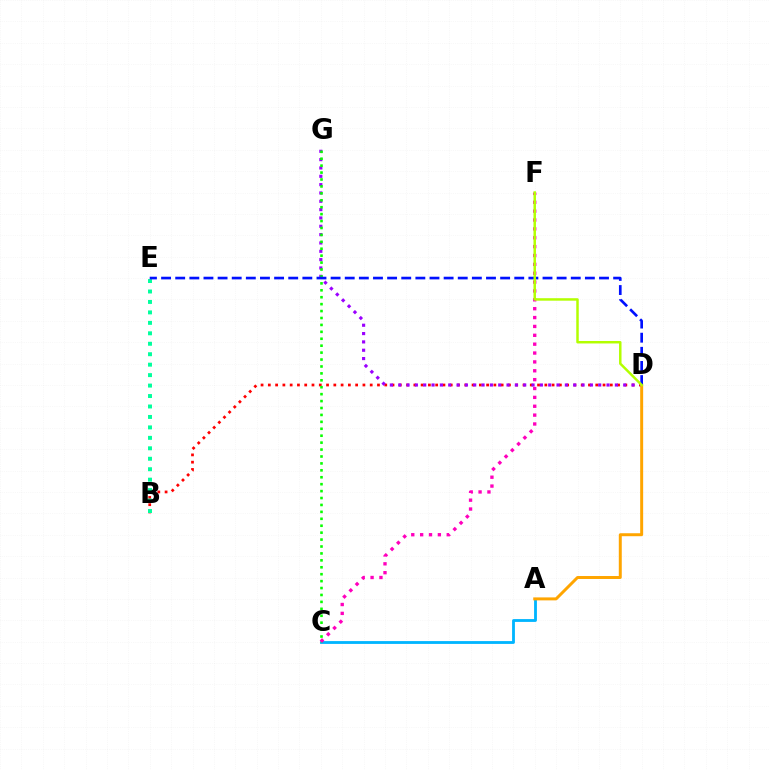{('A', 'C'): [{'color': '#00b5ff', 'line_style': 'solid', 'thickness': 2.03}], ('B', 'D'): [{'color': '#ff0000', 'line_style': 'dotted', 'thickness': 1.98}], ('D', 'G'): [{'color': '#9b00ff', 'line_style': 'dotted', 'thickness': 2.26}], ('B', 'E'): [{'color': '#00ff9d', 'line_style': 'dotted', 'thickness': 2.84}], ('C', 'G'): [{'color': '#08ff00', 'line_style': 'dotted', 'thickness': 1.88}], ('A', 'D'): [{'color': '#ffa500', 'line_style': 'solid', 'thickness': 2.14}], ('C', 'F'): [{'color': '#ff00bd', 'line_style': 'dotted', 'thickness': 2.41}], ('D', 'E'): [{'color': '#0010ff', 'line_style': 'dashed', 'thickness': 1.92}], ('D', 'F'): [{'color': '#b3ff00', 'line_style': 'solid', 'thickness': 1.78}]}